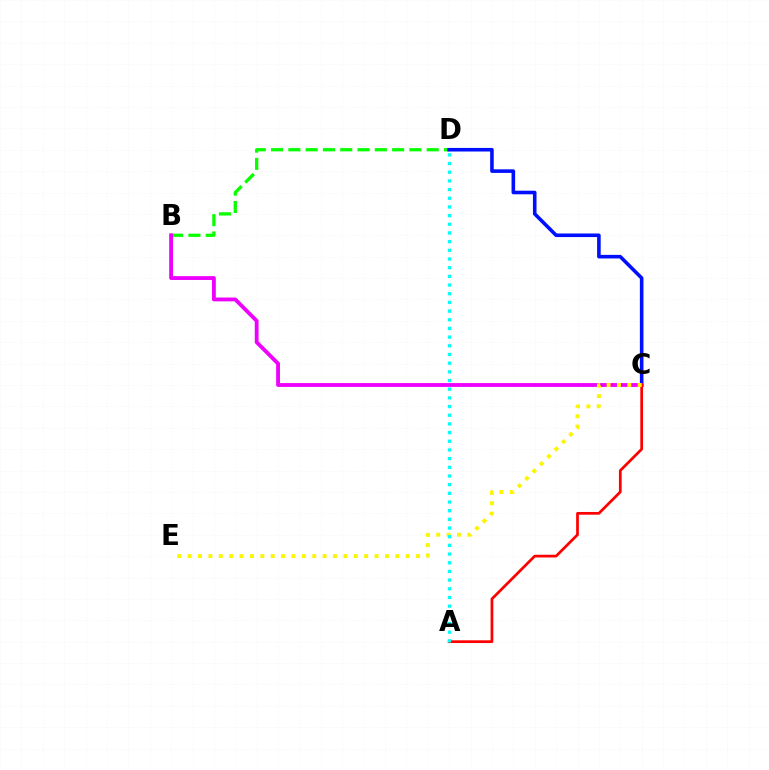{('B', 'D'): [{'color': '#08ff00', 'line_style': 'dashed', 'thickness': 2.35}], ('C', 'D'): [{'color': '#0010ff', 'line_style': 'solid', 'thickness': 2.58}], ('B', 'C'): [{'color': '#ee00ff', 'line_style': 'solid', 'thickness': 2.76}], ('A', 'C'): [{'color': '#ff0000', 'line_style': 'solid', 'thickness': 1.96}], ('C', 'E'): [{'color': '#fcf500', 'line_style': 'dotted', 'thickness': 2.82}], ('A', 'D'): [{'color': '#00fff6', 'line_style': 'dotted', 'thickness': 2.36}]}